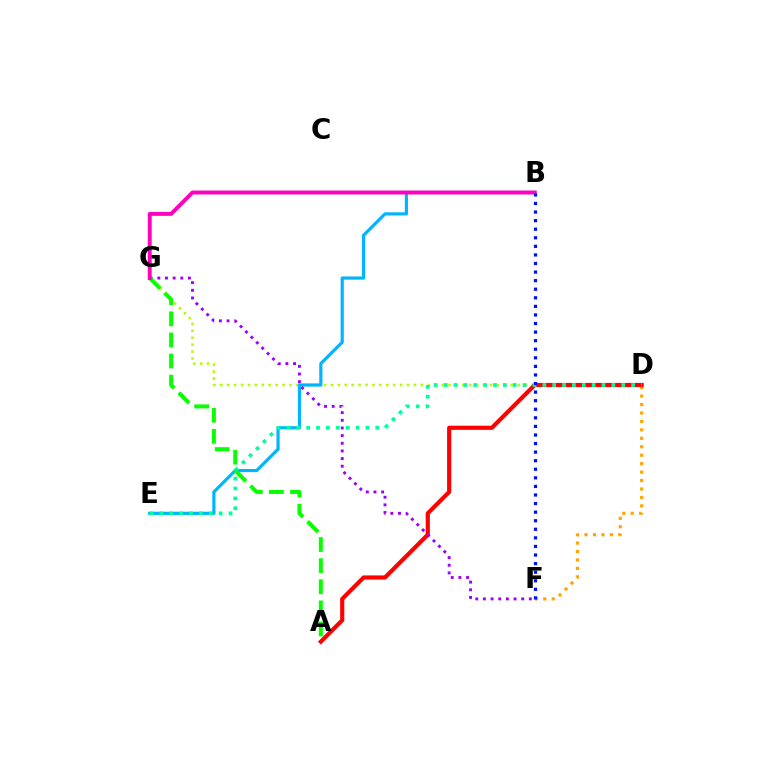{('D', 'G'): [{'color': '#b3ff00', 'line_style': 'dotted', 'thickness': 1.88}], ('B', 'E'): [{'color': '#00b5ff', 'line_style': 'solid', 'thickness': 2.29}], ('D', 'F'): [{'color': '#ffa500', 'line_style': 'dotted', 'thickness': 2.29}], ('A', 'D'): [{'color': '#ff0000', 'line_style': 'solid', 'thickness': 2.99}], ('D', 'E'): [{'color': '#00ff9d', 'line_style': 'dotted', 'thickness': 2.68}], ('F', 'G'): [{'color': '#9b00ff', 'line_style': 'dotted', 'thickness': 2.08}], ('A', 'G'): [{'color': '#08ff00', 'line_style': 'dashed', 'thickness': 2.87}], ('B', 'G'): [{'color': '#ff00bd', 'line_style': 'solid', 'thickness': 2.82}], ('B', 'F'): [{'color': '#0010ff', 'line_style': 'dotted', 'thickness': 2.33}]}